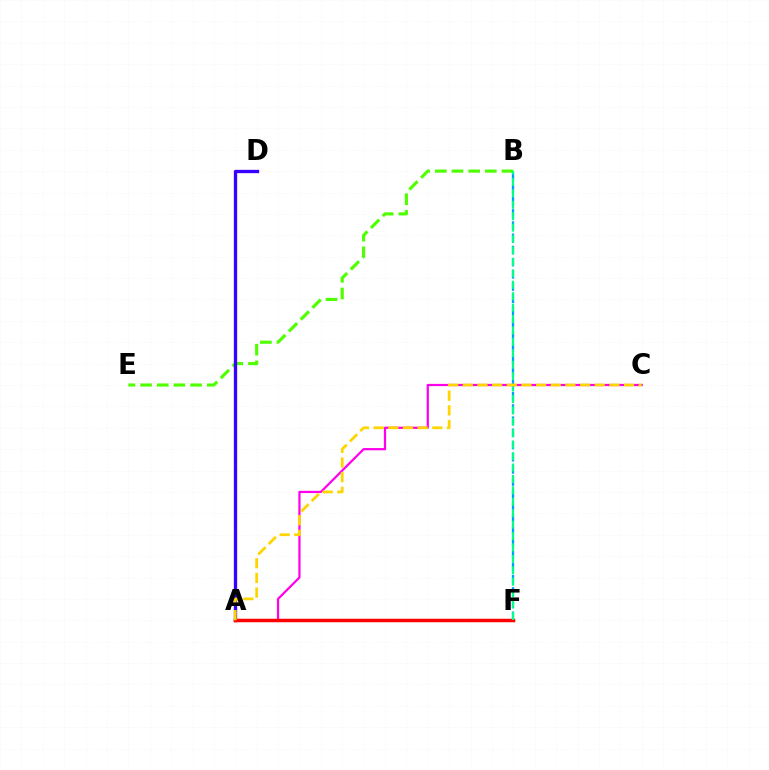{('B', 'E'): [{'color': '#4fff00', 'line_style': 'dashed', 'thickness': 2.26}], ('A', 'C'): [{'color': '#ff00ed', 'line_style': 'solid', 'thickness': 1.61}, {'color': '#ffd500', 'line_style': 'dashed', 'thickness': 1.99}], ('A', 'D'): [{'color': '#3700ff', 'line_style': 'solid', 'thickness': 2.39}], ('A', 'F'): [{'color': '#ff0000', 'line_style': 'solid', 'thickness': 2.51}], ('B', 'F'): [{'color': '#009eff', 'line_style': 'dashed', 'thickness': 1.66}, {'color': '#00ff86', 'line_style': 'dashed', 'thickness': 1.55}]}